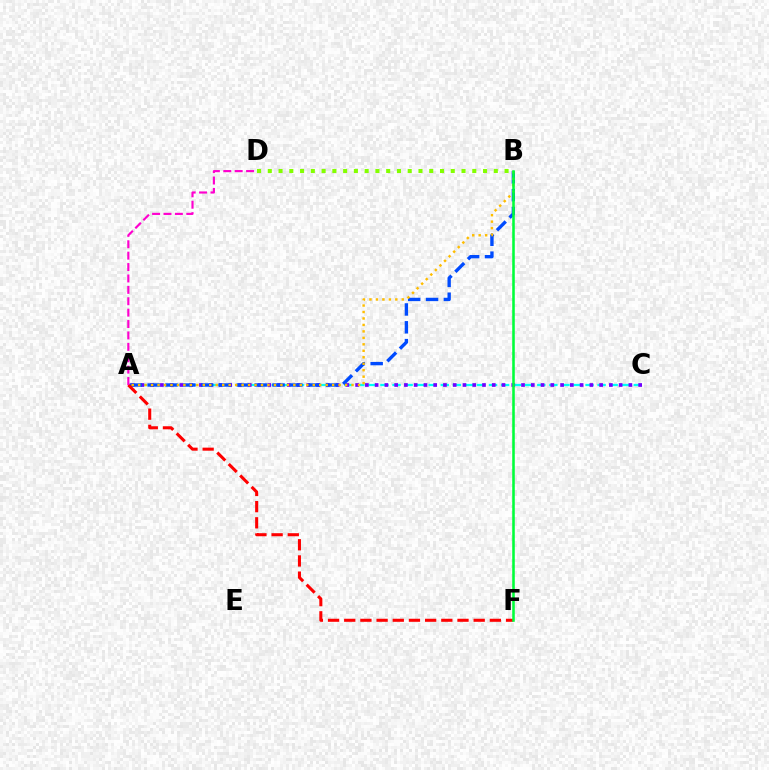{('A', 'C'): [{'color': '#00fff6', 'line_style': 'dashed', 'thickness': 1.64}, {'color': '#7200ff', 'line_style': 'dotted', 'thickness': 2.65}], ('A', 'B'): [{'color': '#004bff', 'line_style': 'dashed', 'thickness': 2.42}, {'color': '#ffbd00', 'line_style': 'dotted', 'thickness': 1.76}], ('A', 'F'): [{'color': '#ff0000', 'line_style': 'dashed', 'thickness': 2.2}], ('B', 'F'): [{'color': '#00ff39', 'line_style': 'solid', 'thickness': 1.85}], ('B', 'D'): [{'color': '#84ff00', 'line_style': 'dotted', 'thickness': 2.92}], ('A', 'D'): [{'color': '#ff00cf', 'line_style': 'dashed', 'thickness': 1.55}]}